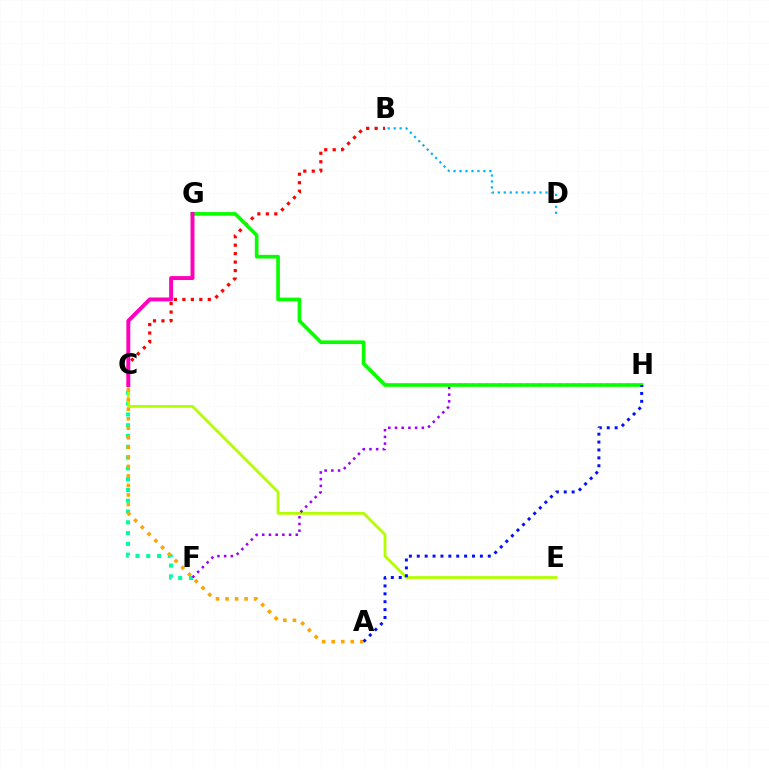{('B', 'C'): [{'color': '#ff0000', 'line_style': 'dotted', 'thickness': 2.3}], ('C', 'F'): [{'color': '#00ff9d', 'line_style': 'dotted', 'thickness': 2.93}], ('C', 'E'): [{'color': '#b3ff00', 'line_style': 'solid', 'thickness': 2.01}], ('F', 'H'): [{'color': '#9b00ff', 'line_style': 'dotted', 'thickness': 1.82}], ('A', 'C'): [{'color': '#ffa500', 'line_style': 'dotted', 'thickness': 2.59}], ('G', 'H'): [{'color': '#08ff00', 'line_style': 'solid', 'thickness': 2.64}], ('B', 'D'): [{'color': '#00b5ff', 'line_style': 'dotted', 'thickness': 1.62}], ('C', 'G'): [{'color': '#ff00bd', 'line_style': 'solid', 'thickness': 2.84}], ('A', 'H'): [{'color': '#0010ff', 'line_style': 'dotted', 'thickness': 2.14}]}